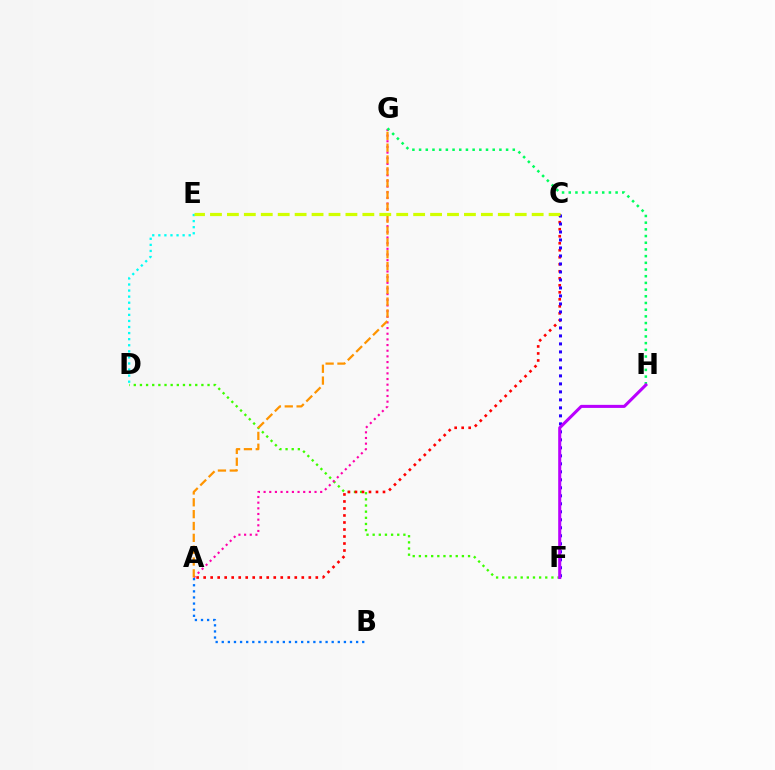{('D', 'F'): [{'color': '#3dff00', 'line_style': 'dotted', 'thickness': 1.67}], ('A', 'G'): [{'color': '#ff00ac', 'line_style': 'dotted', 'thickness': 1.54}, {'color': '#ff9400', 'line_style': 'dashed', 'thickness': 1.61}], ('D', 'E'): [{'color': '#00fff6', 'line_style': 'dotted', 'thickness': 1.65}], ('A', 'B'): [{'color': '#0074ff', 'line_style': 'dotted', 'thickness': 1.66}], ('A', 'C'): [{'color': '#ff0000', 'line_style': 'dotted', 'thickness': 1.9}], ('G', 'H'): [{'color': '#00ff5c', 'line_style': 'dotted', 'thickness': 1.82}], ('C', 'F'): [{'color': '#2500ff', 'line_style': 'dotted', 'thickness': 2.17}], ('F', 'H'): [{'color': '#b900ff', 'line_style': 'solid', 'thickness': 2.2}], ('C', 'E'): [{'color': '#d1ff00', 'line_style': 'dashed', 'thickness': 2.3}]}